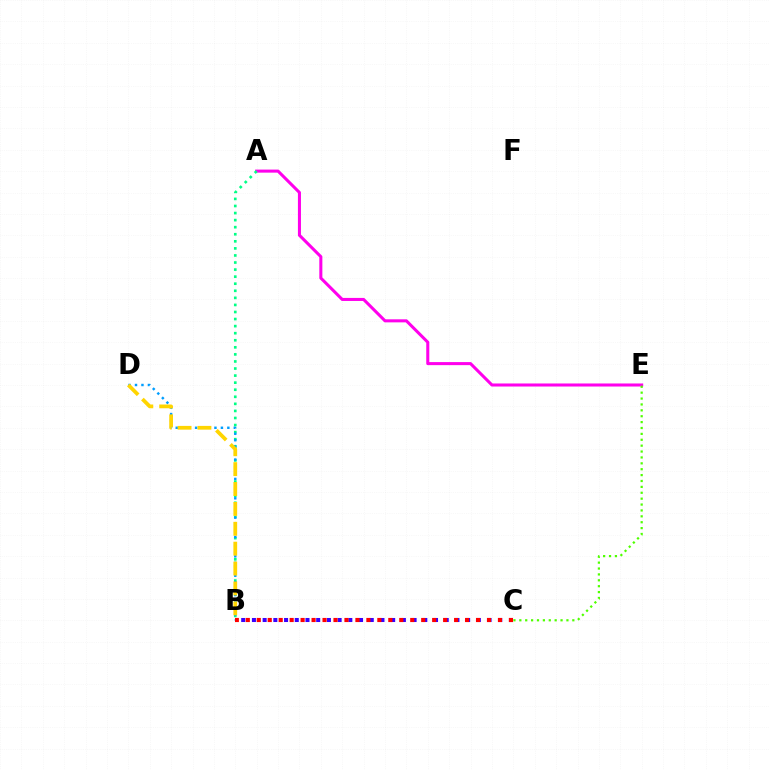{('A', 'E'): [{'color': '#ff00ed', 'line_style': 'solid', 'thickness': 2.2}], ('A', 'B'): [{'color': '#00ff86', 'line_style': 'dotted', 'thickness': 1.92}], ('B', 'D'): [{'color': '#009eff', 'line_style': 'dotted', 'thickness': 1.75}, {'color': '#ffd500', 'line_style': 'dashed', 'thickness': 2.7}], ('C', 'E'): [{'color': '#4fff00', 'line_style': 'dotted', 'thickness': 1.6}], ('B', 'C'): [{'color': '#3700ff', 'line_style': 'dotted', 'thickness': 2.91}, {'color': '#ff0000', 'line_style': 'dotted', 'thickness': 2.98}]}